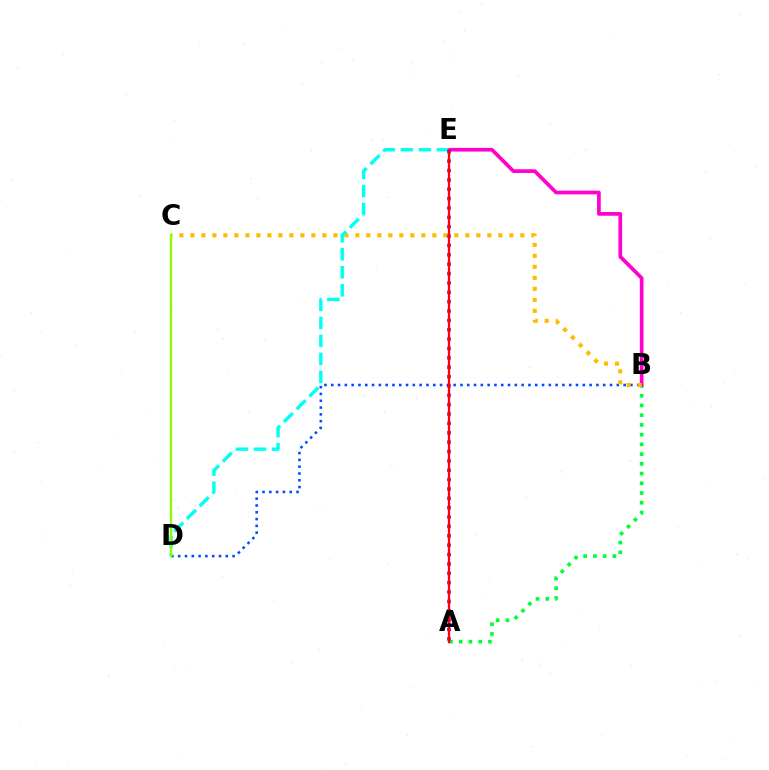{('A', 'B'): [{'color': '#00ff39', 'line_style': 'dotted', 'thickness': 2.64}], ('B', 'E'): [{'color': '#ff00cf', 'line_style': 'solid', 'thickness': 2.66}], ('B', 'D'): [{'color': '#004bff', 'line_style': 'dotted', 'thickness': 1.85}], ('B', 'C'): [{'color': '#ffbd00', 'line_style': 'dotted', 'thickness': 2.99}], ('D', 'E'): [{'color': '#00fff6', 'line_style': 'dashed', 'thickness': 2.45}], ('C', 'D'): [{'color': '#84ff00', 'line_style': 'solid', 'thickness': 1.65}], ('A', 'E'): [{'color': '#7200ff', 'line_style': 'dotted', 'thickness': 2.55}, {'color': '#ff0000', 'line_style': 'solid', 'thickness': 1.66}]}